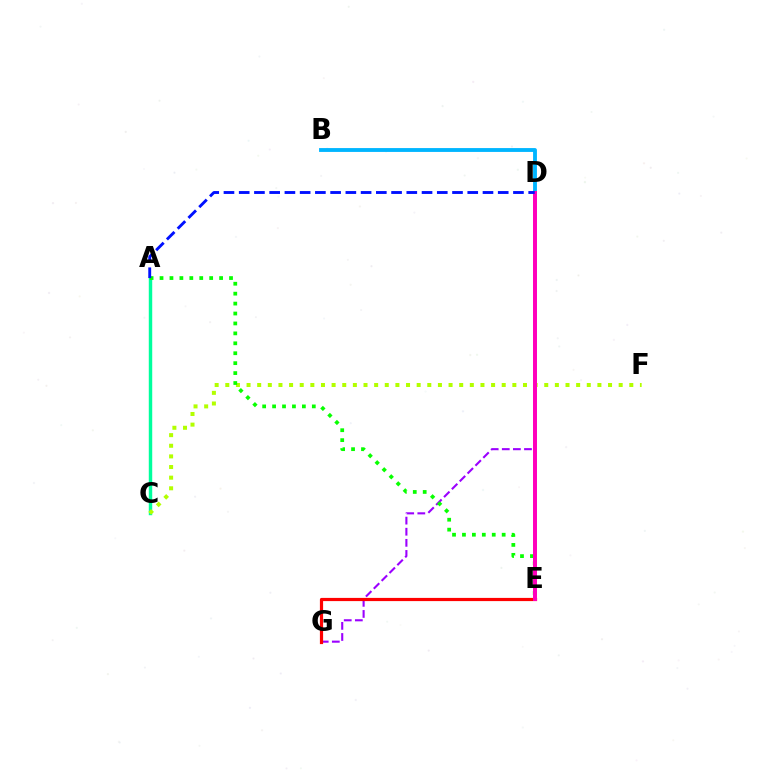{('B', 'D'): [{'color': '#00b5ff', 'line_style': 'solid', 'thickness': 2.77}], ('A', 'C'): [{'color': '#00ff9d', 'line_style': 'solid', 'thickness': 2.47}], ('D', 'E'): [{'color': '#ffa500', 'line_style': 'dashed', 'thickness': 1.56}, {'color': '#ff00bd', 'line_style': 'solid', 'thickness': 2.86}], ('C', 'F'): [{'color': '#b3ff00', 'line_style': 'dotted', 'thickness': 2.89}], ('D', 'G'): [{'color': '#9b00ff', 'line_style': 'dashed', 'thickness': 1.51}], ('E', 'G'): [{'color': '#ff0000', 'line_style': 'solid', 'thickness': 2.3}], ('A', 'E'): [{'color': '#08ff00', 'line_style': 'dotted', 'thickness': 2.7}], ('A', 'D'): [{'color': '#0010ff', 'line_style': 'dashed', 'thickness': 2.07}]}